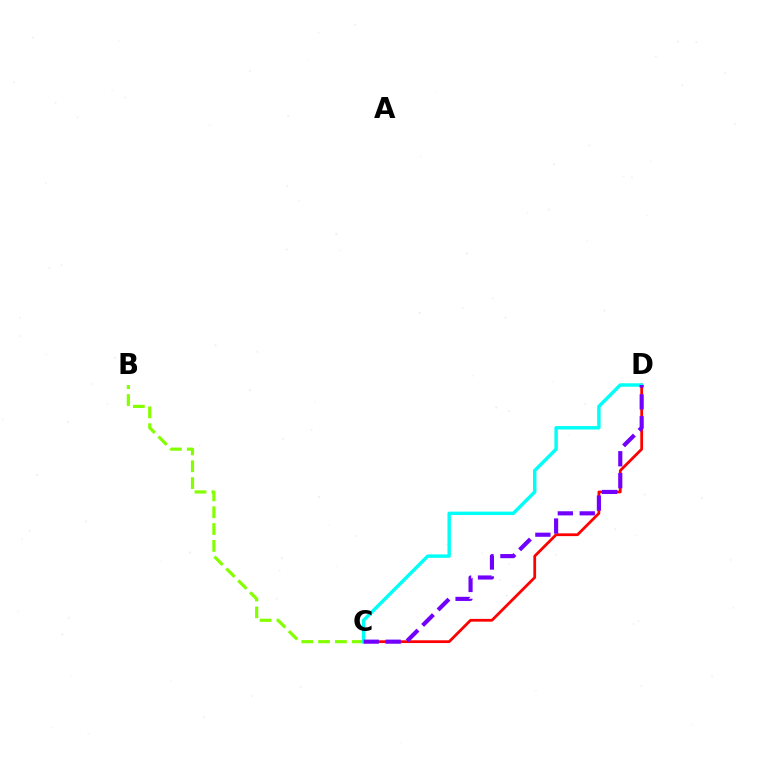{('C', 'D'): [{'color': '#ff0000', 'line_style': 'solid', 'thickness': 1.99}, {'color': '#00fff6', 'line_style': 'solid', 'thickness': 2.47}, {'color': '#7200ff', 'line_style': 'dashed', 'thickness': 2.98}], ('B', 'C'): [{'color': '#84ff00', 'line_style': 'dashed', 'thickness': 2.29}]}